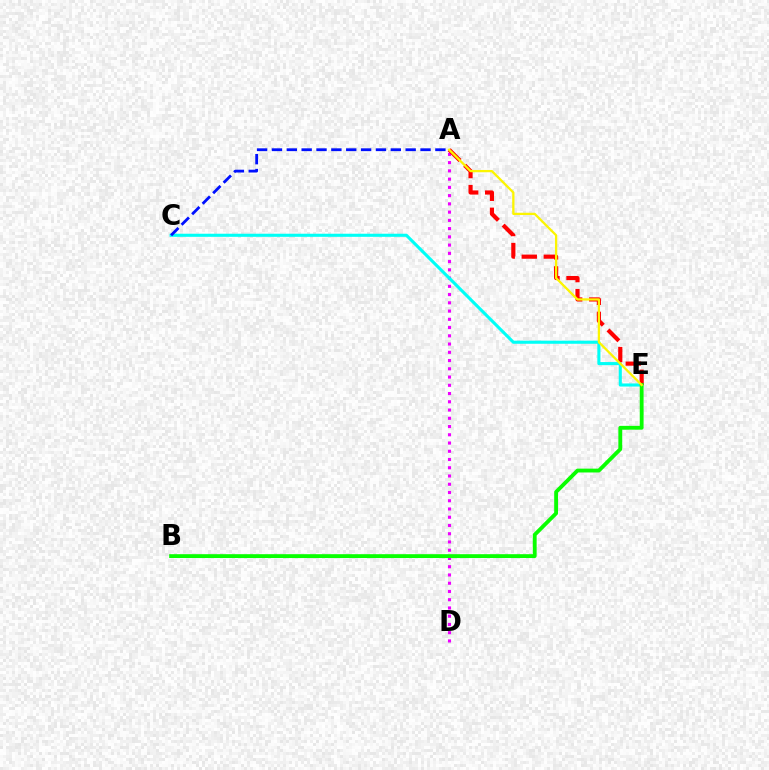{('A', 'D'): [{'color': '#ee00ff', 'line_style': 'dotted', 'thickness': 2.24}], ('C', 'E'): [{'color': '#00fff6', 'line_style': 'solid', 'thickness': 2.23}], ('A', 'E'): [{'color': '#ff0000', 'line_style': 'dashed', 'thickness': 3.0}, {'color': '#fcf500', 'line_style': 'solid', 'thickness': 1.64}], ('B', 'E'): [{'color': '#08ff00', 'line_style': 'solid', 'thickness': 2.76}], ('A', 'C'): [{'color': '#0010ff', 'line_style': 'dashed', 'thickness': 2.02}]}